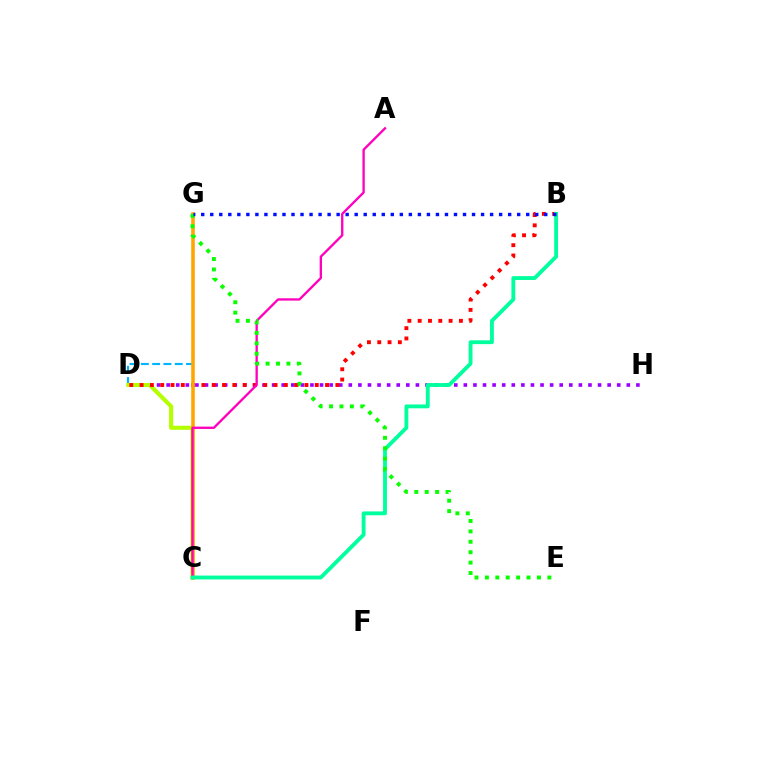{('D', 'G'): [{'color': '#00b5ff', 'line_style': 'dashed', 'thickness': 1.53}], ('D', 'H'): [{'color': '#9b00ff', 'line_style': 'dotted', 'thickness': 2.6}], ('C', 'D'): [{'color': '#b3ff00', 'line_style': 'solid', 'thickness': 2.94}], ('B', 'D'): [{'color': '#ff0000', 'line_style': 'dotted', 'thickness': 2.8}], ('C', 'G'): [{'color': '#ffa500', 'line_style': 'solid', 'thickness': 2.56}], ('A', 'C'): [{'color': '#ff00bd', 'line_style': 'solid', 'thickness': 1.68}], ('B', 'C'): [{'color': '#00ff9d', 'line_style': 'solid', 'thickness': 2.76}], ('E', 'G'): [{'color': '#08ff00', 'line_style': 'dotted', 'thickness': 2.83}], ('B', 'G'): [{'color': '#0010ff', 'line_style': 'dotted', 'thickness': 2.45}]}